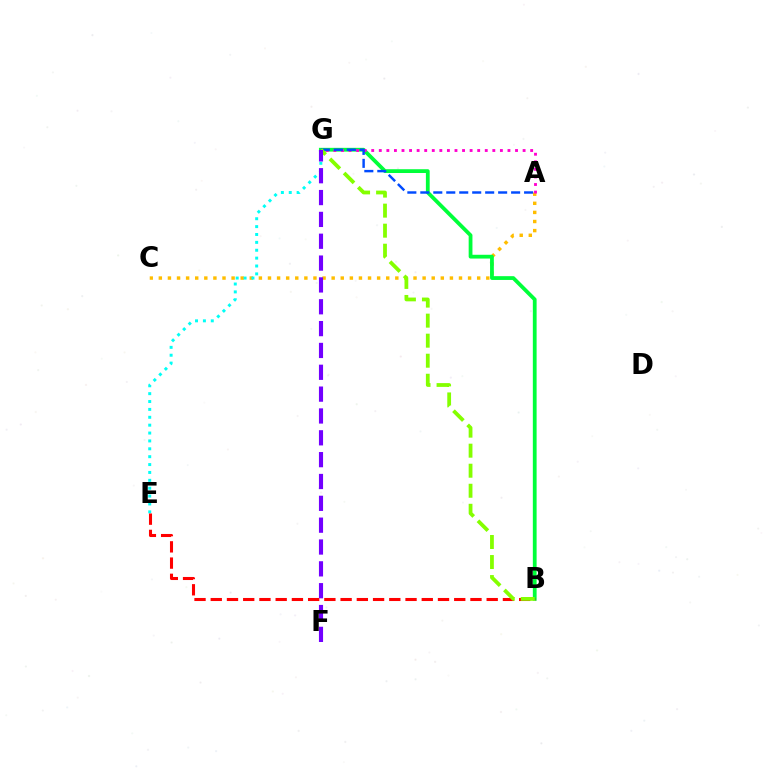{('A', 'C'): [{'color': '#ffbd00', 'line_style': 'dotted', 'thickness': 2.47}], ('B', 'G'): [{'color': '#00ff39', 'line_style': 'solid', 'thickness': 2.72}, {'color': '#84ff00', 'line_style': 'dashed', 'thickness': 2.72}], ('E', 'G'): [{'color': '#00fff6', 'line_style': 'dotted', 'thickness': 2.14}], ('B', 'E'): [{'color': '#ff0000', 'line_style': 'dashed', 'thickness': 2.21}], ('A', 'G'): [{'color': '#ff00cf', 'line_style': 'dotted', 'thickness': 2.06}, {'color': '#004bff', 'line_style': 'dashed', 'thickness': 1.76}], ('F', 'G'): [{'color': '#7200ff', 'line_style': 'dashed', 'thickness': 2.97}]}